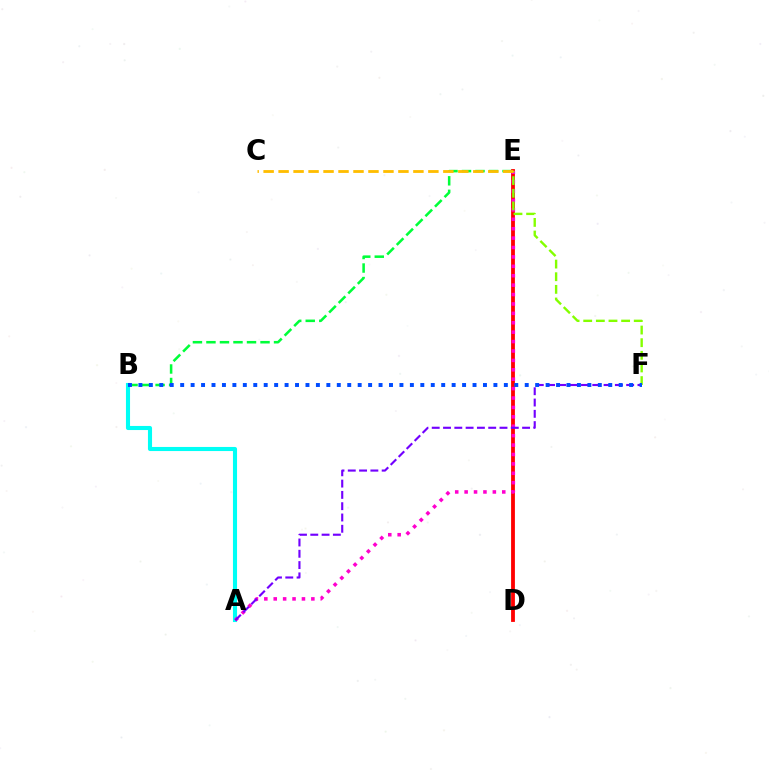{('A', 'B'): [{'color': '#00fff6', 'line_style': 'solid', 'thickness': 2.95}], ('D', 'E'): [{'color': '#ff0000', 'line_style': 'solid', 'thickness': 2.74}], ('A', 'E'): [{'color': '#ff00cf', 'line_style': 'dotted', 'thickness': 2.56}], ('B', 'E'): [{'color': '#00ff39', 'line_style': 'dashed', 'thickness': 1.84}], ('E', 'F'): [{'color': '#84ff00', 'line_style': 'dashed', 'thickness': 1.72}], ('A', 'F'): [{'color': '#7200ff', 'line_style': 'dashed', 'thickness': 1.53}], ('C', 'E'): [{'color': '#ffbd00', 'line_style': 'dashed', 'thickness': 2.03}], ('B', 'F'): [{'color': '#004bff', 'line_style': 'dotted', 'thickness': 2.84}]}